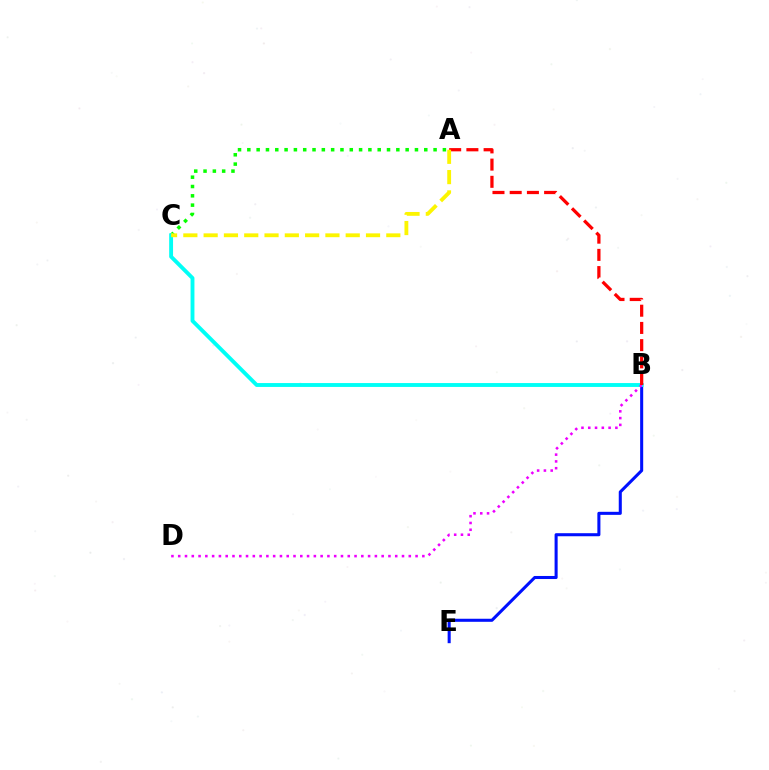{('B', 'E'): [{'color': '#0010ff', 'line_style': 'solid', 'thickness': 2.2}], ('A', 'C'): [{'color': '#08ff00', 'line_style': 'dotted', 'thickness': 2.53}, {'color': '#fcf500', 'line_style': 'dashed', 'thickness': 2.76}], ('B', 'C'): [{'color': '#00fff6', 'line_style': 'solid', 'thickness': 2.79}], ('B', 'D'): [{'color': '#ee00ff', 'line_style': 'dotted', 'thickness': 1.84}], ('A', 'B'): [{'color': '#ff0000', 'line_style': 'dashed', 'thickness': 2.34}]}